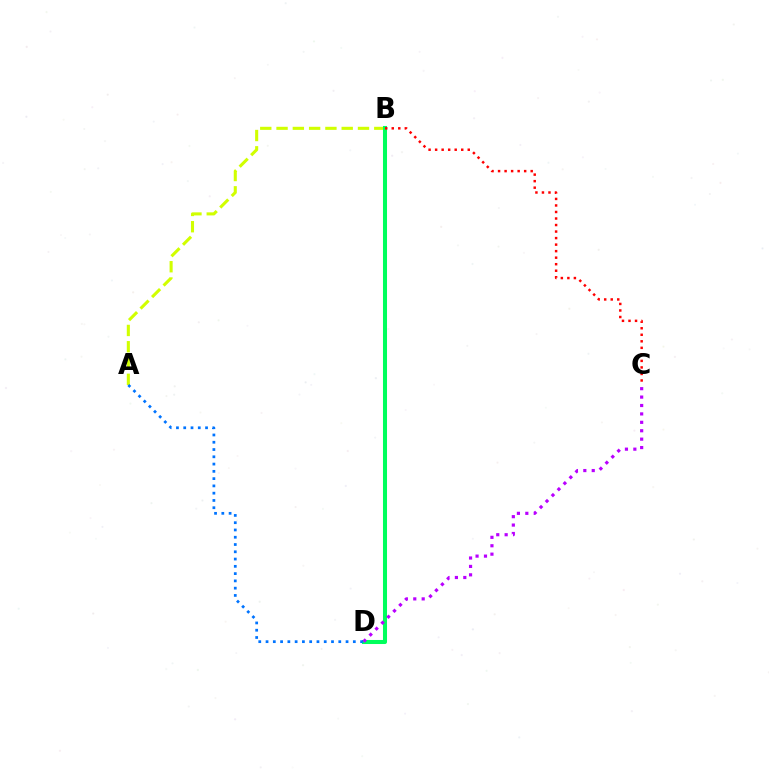{('A', 'B'): [{'color': '#d1ff00', 'line_style': 'dashed', 'thickness': 2.21}], ('B', 'D'): [{'color': '#00ff5c', 'line_style': 'solid', 'thickness': 2.91}], ('C', 'D'): [{'color': '#b900ff', 'line_style': 'dotted', 'thickness': 2.29}], ('B', 'C'): [{'color': '#ff0000', 'line_style': 'dotted', 'thickness': 1.77}], ('A', 'D'): [{'color': '#0074ff', 'line_style': 'dotted', 'thickness': 1.98}]}